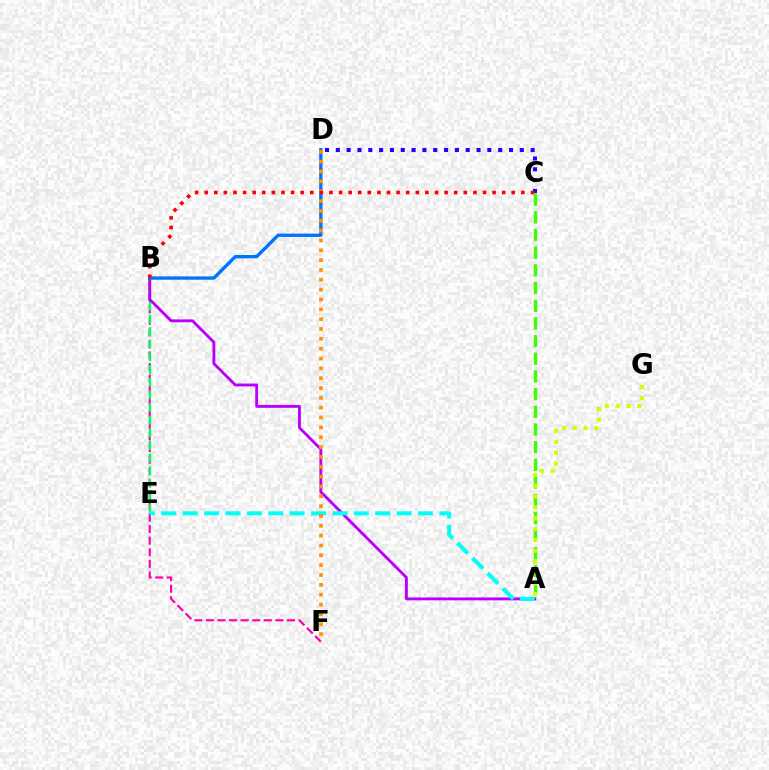{('B', 'F'): [{'color': '#ff00ac', 'line_style': 'dashed', 'thickness': 1.57}], ('B', 'E'): [{'color': '#00ff5c', 'line_style': 'dashed', 'thickness': 1.72}], ('A', 'B'): [{'color': '#b900ff', 'line_style': 'solid', 'thickness': 2.06}], ('A', 'E'): [{'color': '#00fff6', 'line_style': 'dashed', 'thickness': 2.91}], ('A', 'C'): [{'color': '#3dff00', 'line_style': 'dashed', 'thickness': 2.4}], ('C', 'D'): [{'color': '#2500ff', 'line_style': 'dotted', 'thickness': 2.94}], ('B', 'D'): [{'color': '#0074ff', 'line_style': 'solid', 'thickness': 2.4}], ('D', 'F'): [{'color': '#ff9400', 'line_style': 'dotted', 'thickness': 2.67}], ('A', 'G'): [{'color': '#d1ff00', 'line_style': 'dotted', 'thickness': 2.94}], ('B', 'C'): [{'color': '#ff0000', 'line_style': 'dotted', 'thickness': 2.61}]}